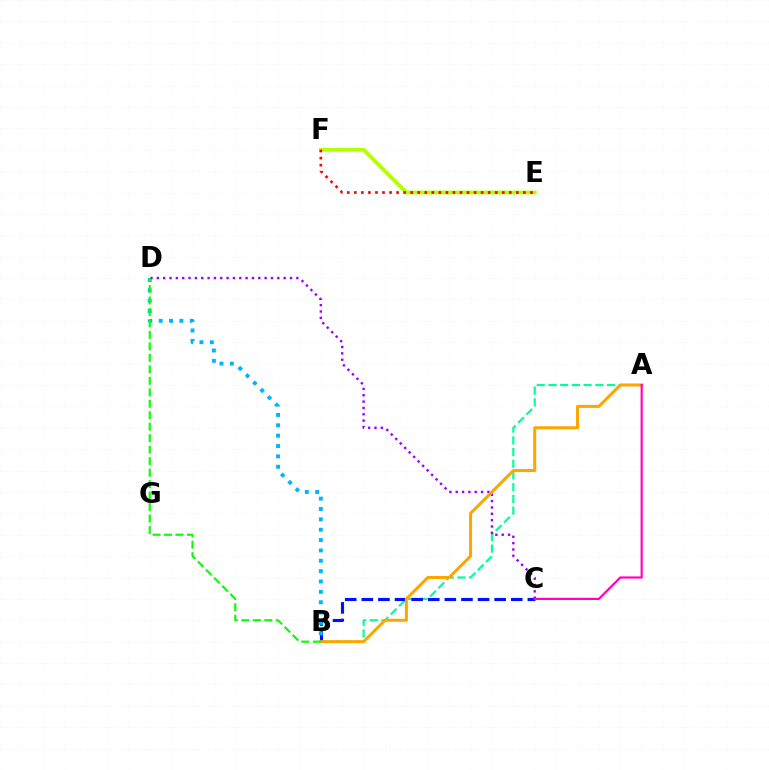{('A', 'B'): [{'color': '#00ff9d', 'line_style': 'dashed', 'thickness': 1.59}, {'color': '#ffa500', 'line_style': 'solid', 'thickness': 2.17}], ('B', 'C'): [{'color': '#0010ff', 'line_style': 'dashed', 'thickness': 2.26}], ('E', 'F'): [{'color': '#b3ff00', 'line_style': 'solid', 'thickness': 2.73}, {'color': '#ff0000', 'line_style': 'dotted', 'thickness': 1.91}], ('B', 'D'): [{'color': '#00b5ff', 'line_style': 'dotted', 'thickness': 2.81}, {'color': '#08ff00', 'line_style': 'dashed', 'thickness': 1.56}], ('C', 'D'): [{'color': '#9b00ff', 'line_style': 'dotted', 'thickness': 1.72}], ('A', 'C'): [{'color': '#ff00bd', 'line_style': 'solid', 'thickness': 1.56}]}